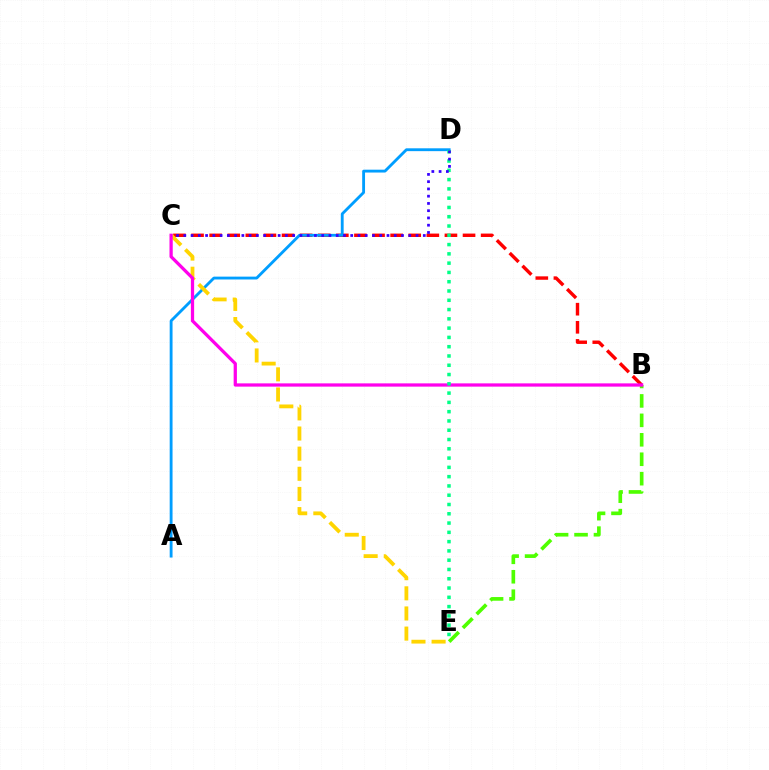{('B', 'E'): [{'color': '#4fff00', 'line_style': 'dashed', 'thickness': 2.64}], ('B', 'C'): [{'color': '#ff0000', 'line_style': 'dashed', 'thickness': 2.46}, {'color': '#ff00ed', 'line_style': 'solid', 'thickness': 2.34}], ('A', 'D'): [{'color': '#009eff', 'line_style': 'solid', 'thickness': 2.05}], ('C', 'E'): [{'color': '#ffd500', 'line_style': 'dashed', 'thickness': 2.74}], ('D', 'E'): [{'color': '#00ff86', 'line_style': 'dotted', 'thickness': 2.52}], ('C', 'D'): [{'color': '#3700ff', 'line_style': 'dotted', 'thickness': 1.97}]}